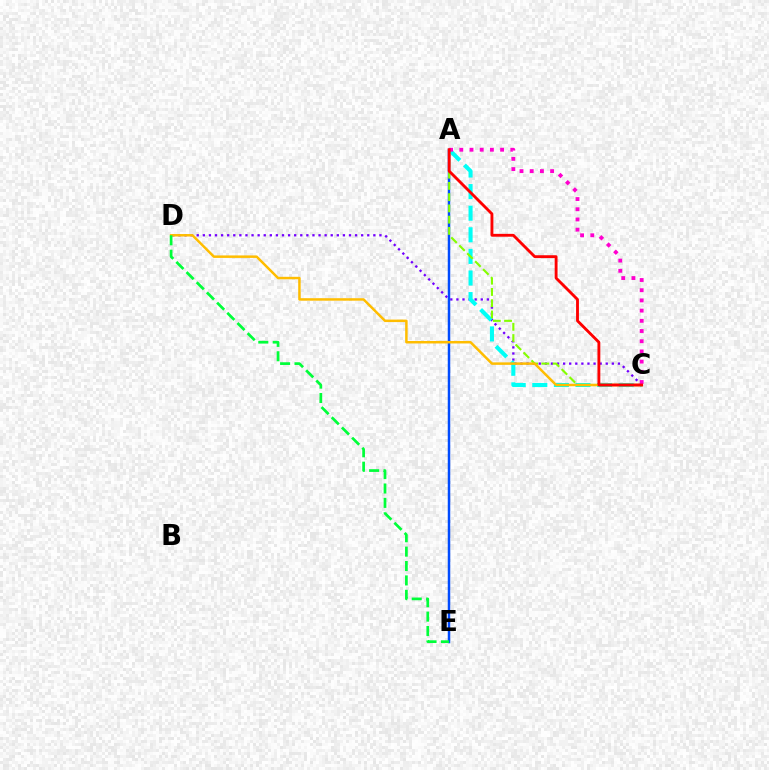{('C', 'D'): [{'color': '#7200ff', 'line_style': 'dotted', 'thickness': 1.65}, {'color': '#ffbd00', 'line_style': 'solid', 'thickness': 1.79}], ('A', 'E'): [{'color': '#004bff', 'line_style': 'solid', 'thickness': 1.8}], ('A', 'C'): [{'color': '#00fff6', 'line_style': 'dashed', 'thickness': 2.93}, {'color': '#84ff00', 'line_style': 'dashed', 'thickness': 1.53}, {'color': '#ff00cf', 'line_style': 'dotted', 'thickness': 2.77}, {'color': '#ff0000', 'line_style': 'solid', 'thickness': 2.06}], ('D', 'E'): [{'color': '#00ff39', 'line_style': 'dashed', 'thickness': 1.96}]}